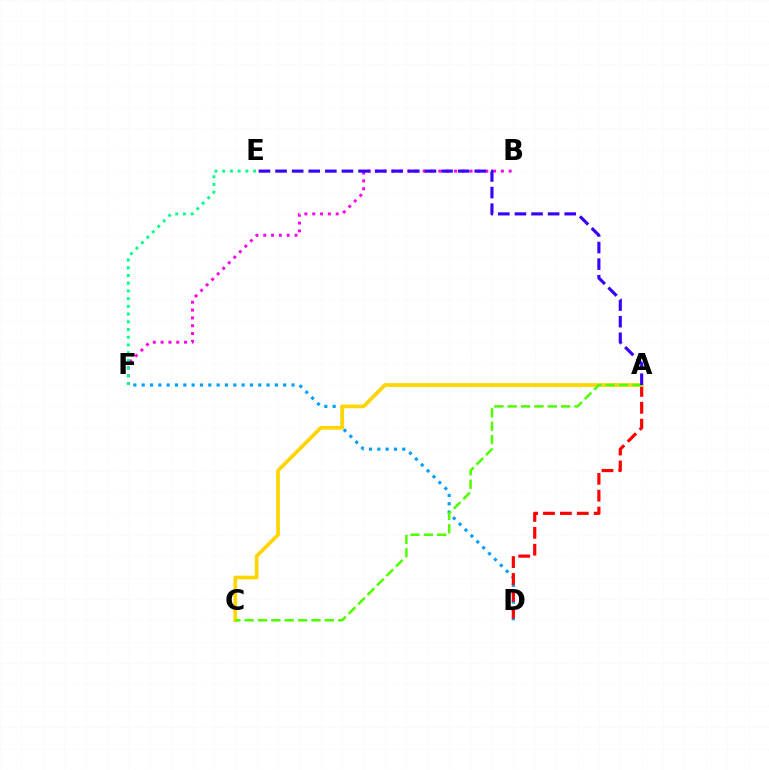{('D', 'F'): [{'color': '#009eff', 'line_style': 'dotted', 'thickness': 2.26}], ('B', 'F'): [{'color': '#ff00ed', 'line_style': 'dotted', 'thickness': 2.12}], ('A', 'D'): [{'color': '#ff0000', 'line_style': 'dashed', 'thickness': 2.29}], ('A', 'C'): [{'color': '#ffd500', 'line_style': 'solid', 'thickness': 2.67}, {'color': '#4fff00', 'line_style': 'dashed', 'thickness': 1.82}], ('E', 'F'): [{'color': '#00ff86', 'line_style': 'dotted', 'thickness': 2.1}], ('A', 'E'): [{'color': '#3700ff', 'line_style': 'dashed', 'thickness': 2.25}]}